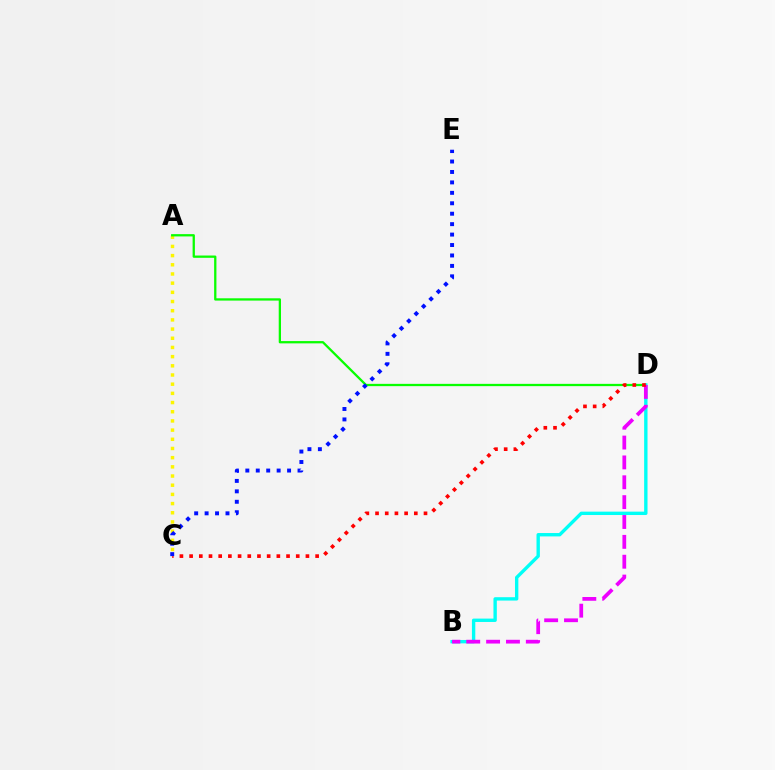{('A', 'C'): [{'color': '#fcf500', 'line_style': 'dotted', 'thickness': 2.5}], ('A', 'D'): [{'color': '#08ff00', 'line_style': 'solid', 'thickness': 1.65}], ('B', 'D'): [{'color': '#00fff6', 'line_style': 'solid', 'thickness': 2.43}, {'color': '#ee00ff', 'line_style': 'dashed', 'thickness': 2.7}], ('C', 'D'): [{'color': '#ff0000', 'line_style': 'dotted', 'thickness': 2.63}], ('C', 'E'): [{'color': '#0010ff', 'line_style': 'dotted', 'thickness': 2.84}]}